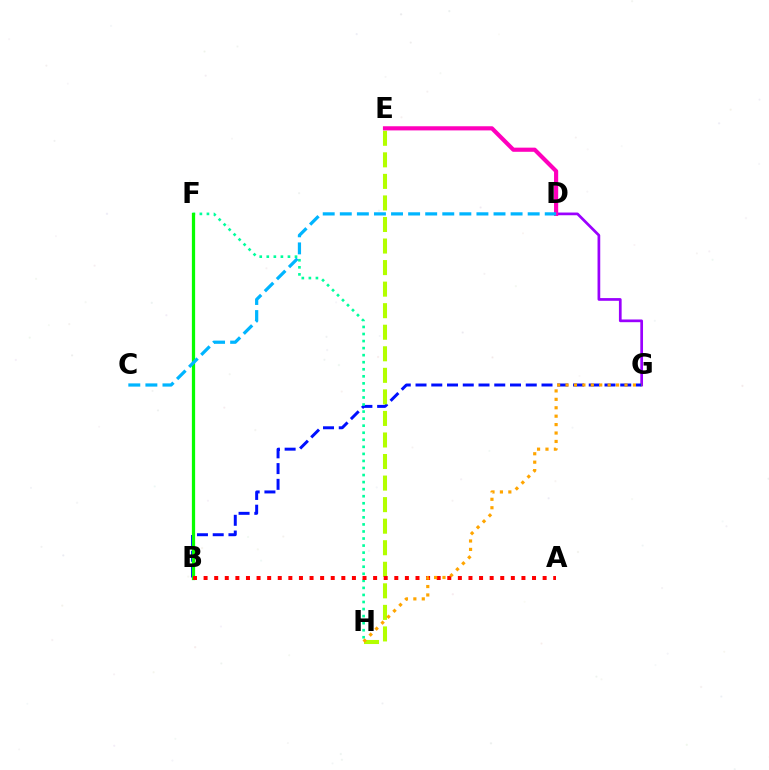{('D', 'G'): [{'color': '#9b00ff', 'line_style': 'solid', 'thickness': 1.95}], ('B', 'G'): [{'color': '#0010ff', 'line_style': 'dashed', 'thickness': 2.14}], ('F', 'H'): [{'color': '#00ff9d', 'line_style': 'dotted', 'thickness': 1.92}], ('E', 'H'): [{'color': '#b3ff00', 'line_style': 'dashed', 'thickness': 2.93}], ('B', 'F'): [{'color': '#08ff00', 'line_style': 'solid', 'thickness': 2.33}], ('D', 'E'): [{'color': '#ff00bd', 'line_style': 'solid', 'thickness': 2.99}], ('A', 'B'): [{'color': '#ff0000', 'line_style': 'dotted', 'thickness': 2.88}], ('G', 'H'): [{'color': '#ffa500', 'line_style': 'dotted', 'thickness': 2.29}], ('C', 'D'): [{'color': '#00b5ff', 'line_style': 'dashed', 'thickness': 2.32}]}